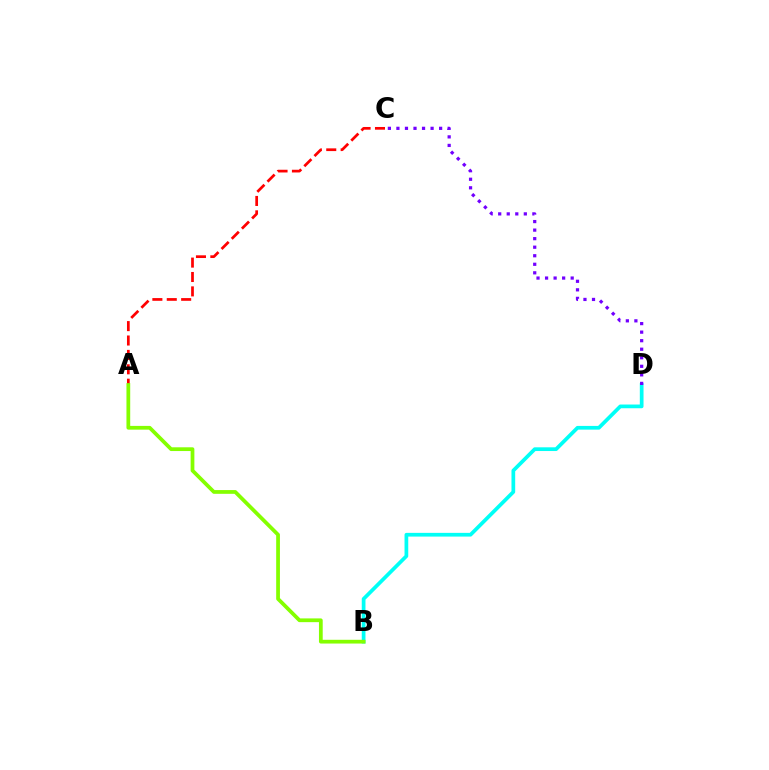{('B', 'D'): [{'color': '#00fff6', 'line_style': 'solid', 'thickness': 2.68}], ('A', 'C'): [{'color': '#ff0000', 'line_style': 'dashed', 'thickness': 1.96}], ('A', 'B'): [{'color': '#84ff00', 'line_style': 'solid', 'thickness': 2.7}], ('C', 'D'): [{'color': '#7200ff', 'line_style': 'dotted', 'thickness': 2.32}]}